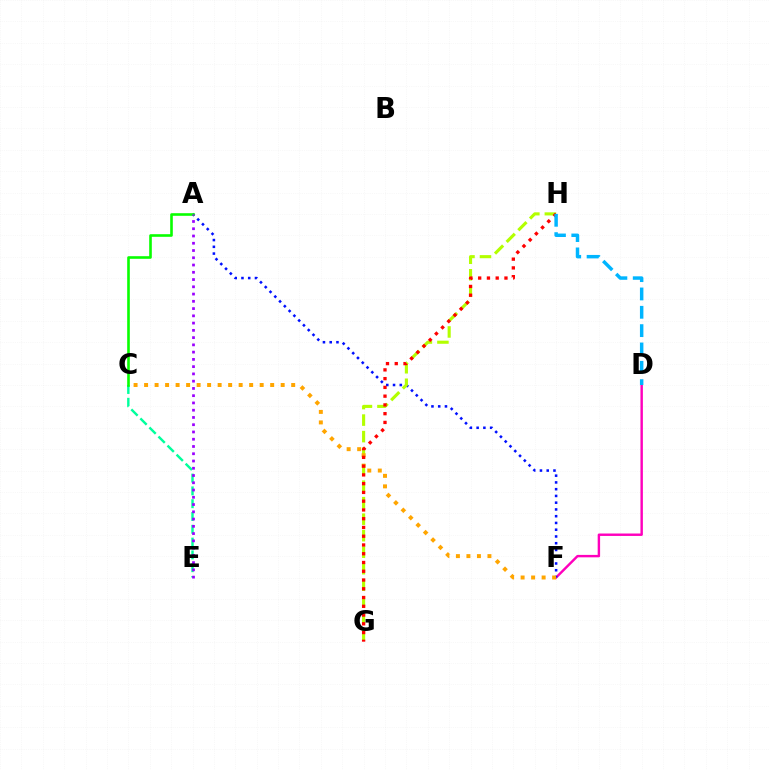{('C', 'E'): [{'color': '#00ff9d', 'line_style': 'dashed', 'thickness': 1.74}], ('D', 'F'): [{'color': '#ff00bd', 'line_style': 'solid', 'thickness': 1.75}], ('A', 'F'): [{'color': '#0010ff', 'line_style': 'dotted', 'thickness': 1.84}], ('G', 'H'): [{'color': '#b3ff00', 'line_style': 'dashed', 'thickness': 2.24}, {'color': '#ff0000', 'line_style': 'dotted', 'thickness': 2.38}], ('C', 'F'): [{'color': '#ffa500', 'line_style': 'dotted', 'thickness': 2.85}], ('A', 'C'): [{'color': '#08ff00', 'line_style': 'solid', 'thickness': 1.88}], ('D', 'H'): [{'color': '#00b5ff', 'line_style': 'dashed', 'thickness': 2.49}], ('A', 'E'): [{'color': '#9b00ff', 'line_style': 'dotted', 'thickness': 1.97}]}